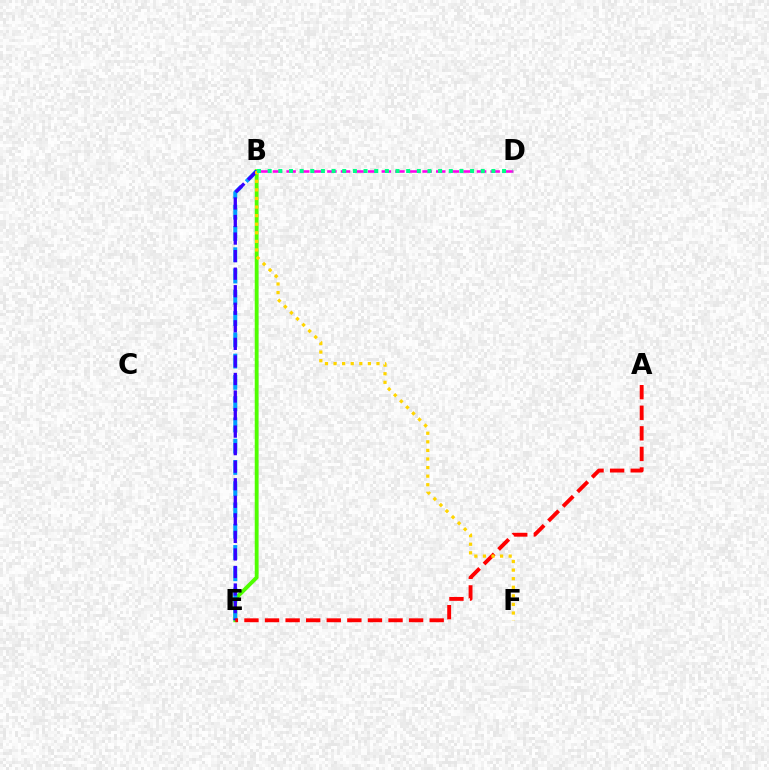{('B', 'E'): [{'color': '#4fff00', 'line_style': 'solid', 'thickness': 2.77}, {'color': '#009eff', 'line_style': 'dashed', 'thickness': 2.89}, {'color': '#3700ff', 'line_style': 'dashed', 'thickness': 2.38}], ('A', 'E'): [{'color': '#ff0000', 'line_style': 'dashed', 'thickness': 2.8}], ('B', 'D'): [{'color': '#ff00ed', 'line_style': 'dashed', 'thickness': 1.85}, {'color': '#00ff86', 'line_style': 'dotted', 'thickness': 2.89}], ('B', 'F'): [{'color': '#ffd500', 'line_style': 'dotted', 'thickness': 2.33}]}